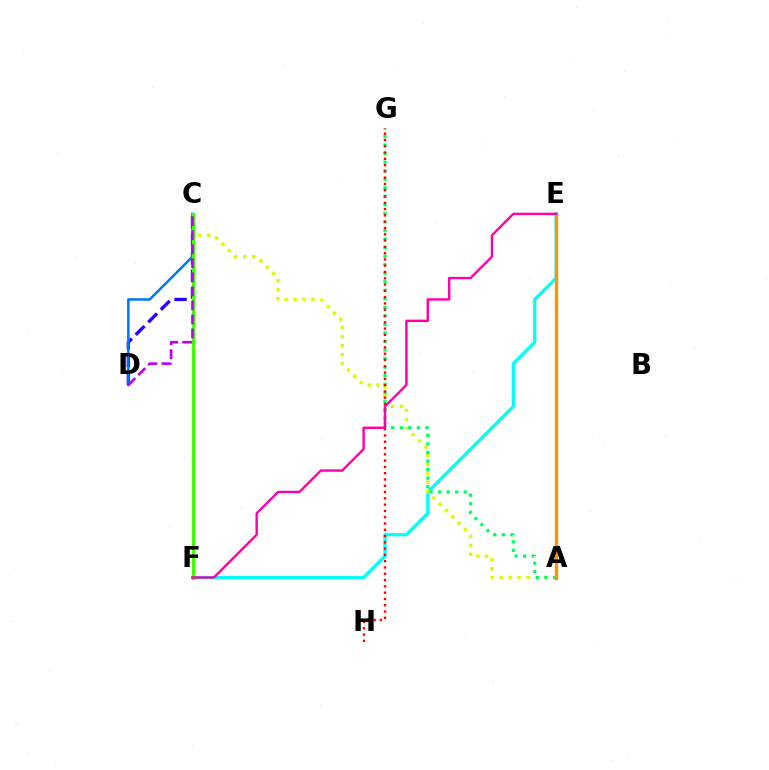{('E', 'F'): [{'color': '#00fff6', 'line_style': 'solid', 'thickness': 2.32}, {'color': '#ff00ac', 'line_style': 'solid', 'thickness': 1.73}], ('A', 'C'): [{'color': '#d1ff00', 'line_style': 'dotted', 'thickness': 2.44}], ('C', 'D'): [{'color': '#2500ff', 'line_style': 'dashed', 'thickness': 2.41}, {'color': '#0074ff', 'line_style': 'solid', 'thickness': 1.79}, {'color': '#b900ff', 'line_style': 'dashed', 'thickness': 1.91}], ('A', 'G'): [{'color': '#00ff5c', 'line_style': 'dotted', 'thickness': 2.32}], ('G', 'H'): [{'color': '#ff0000', 'line_style': 'dotted', 'thickness': 1.71}], ('A', 'E'): [{'color': '#ff9400', 'line_style': 'solid', 'thickness': 2.41}], ('C', 'F'): [{'color': '#3dff00', 'line_style': 'solid', 'thickness': 2.31}]}